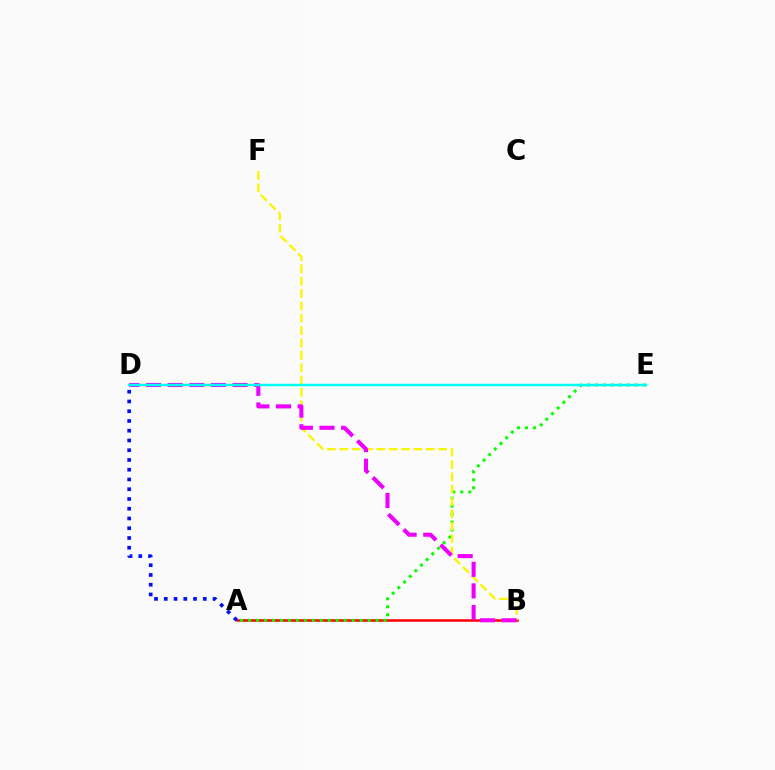{('A', 'B'): [{'color': '#ff0000', 'line_style': 'solid', 'thickness': 1.83}], ('A', 'E'): [{'color': '#08ff00', 'line_style': 'dotted', 'thickness': 2.17}], ('B', 'F'): [{'color': '#fcf500', 'line_style': 'dashed', 'thickness': 1.68}], ('A', 'D'): [{'color': '#0010ff', 'line_style': 'dotted', 'thickness': 2.65}], ('B', 'D'): [{'color': '#ee00ff', 'line_style': 'dashed', 'thickness': 2.94}], ('D', 'E'): [{'color': '#00fff6', 'line_style': 'solid', 'thickness': 1.78}]}